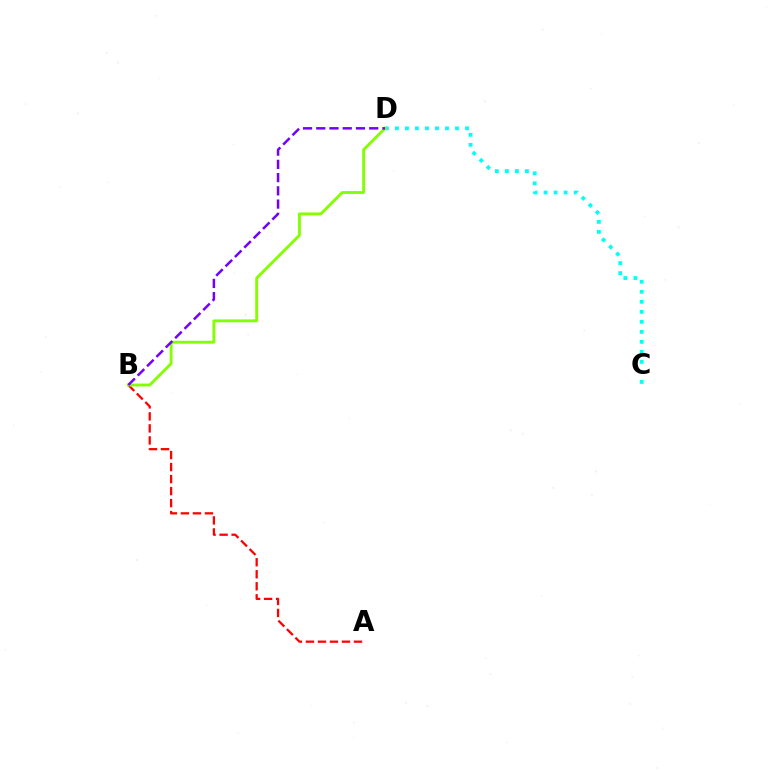{('A', 'B'): [{'color': '#ff0000', 'line_style': 'dashed', 'thickness': 1.63}], ('C', 'D'): [{'color': '#00fff6', 'line_style': 'dotted', 'thickness': 2.72}], ('B', 'D'): [{'color': '#84ff00', 'line_style': 'solid', 'thickness': 2.06}, {'color': '#7200ff', 'line_style': 'dashed', 'thickness': 1.8}]}